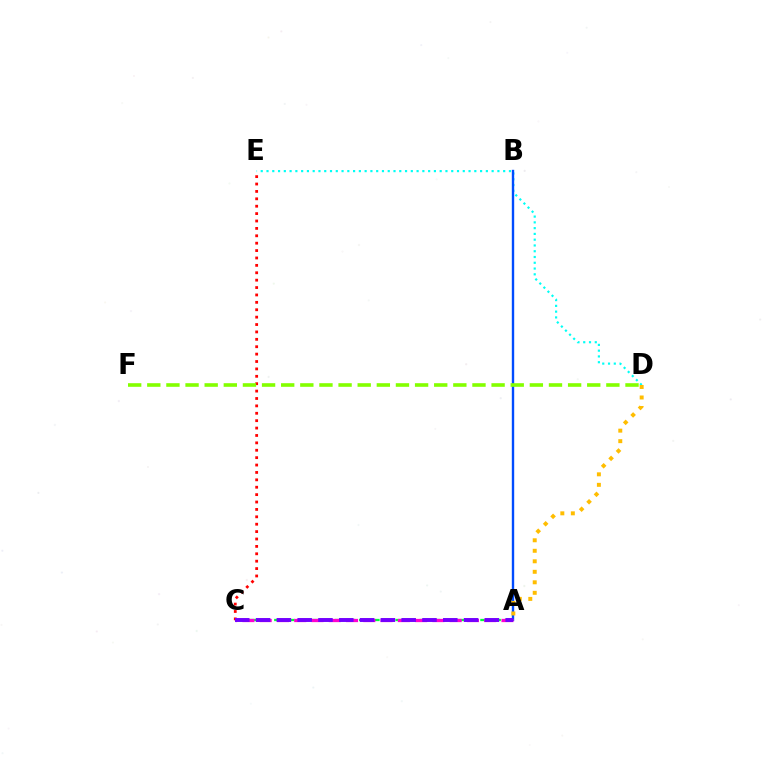{('D', 'E'): [{'color': '#00fff6', 'line_style': 'dotted', 'thickness': 1.57}], ('A', 'C'): [{'color': '#00ff39', 'line_style': 'dashed', 'thickness': 1.65}, {'color': '#ff00cf', 'line_style': 'dashed', 'thickness': 2.35}, {'color': '#7200ff', 'line_style': 'dashed', 'thickness': 2.83}], ('A', 'B'): [{'color': '#004bff', 'line_style': 'solid', 'thickness': 1.72}], ('C', 'E'): [{'color': '#ff0000', 'line_style': 'dotted', 'thickness': 2.01}], ('D', 'F'): [{'color': '#84ff00', 'line_style': 'dashed', 'thickness': 2.6}], ('A', 'D'): [{'color': '#ffbd00', 'line_style': 'dotted', 'thickness': 2.85}]}